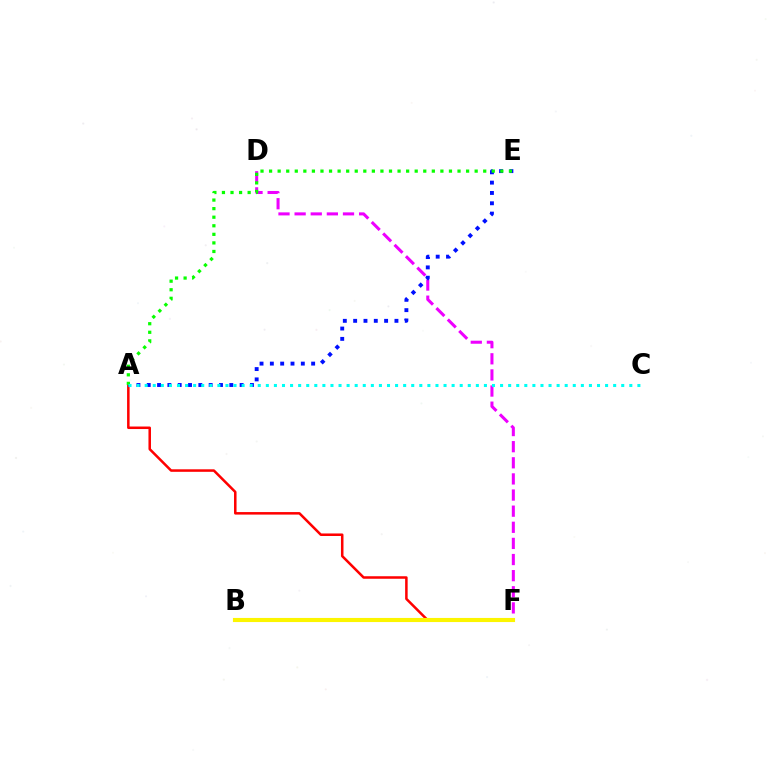{('D', 'F'): [{'color': '#ee00ff', 'line_style': 'dashed', 'thickness': 2.19}], ('A', 'F'): [{'color': '#ff0000', 'line_style': 'solid', 'thickness': 1.81}], ('B', 'F'): [{'color': '#fcf500', 'line_style': 'solid', 'thickness': 2.96}], ('A', 'E'): [{'color': '#0010ff', 'line_style': 'dotted', 'thickness': 2.8}, {'color': '#08ff00', 'line_style': 'dotted', 'thickness': 2.33}], ('A', 'C'): [{'color': '#00fff6', 'line_style': 'dotted', 'thickness': 2.19}]}